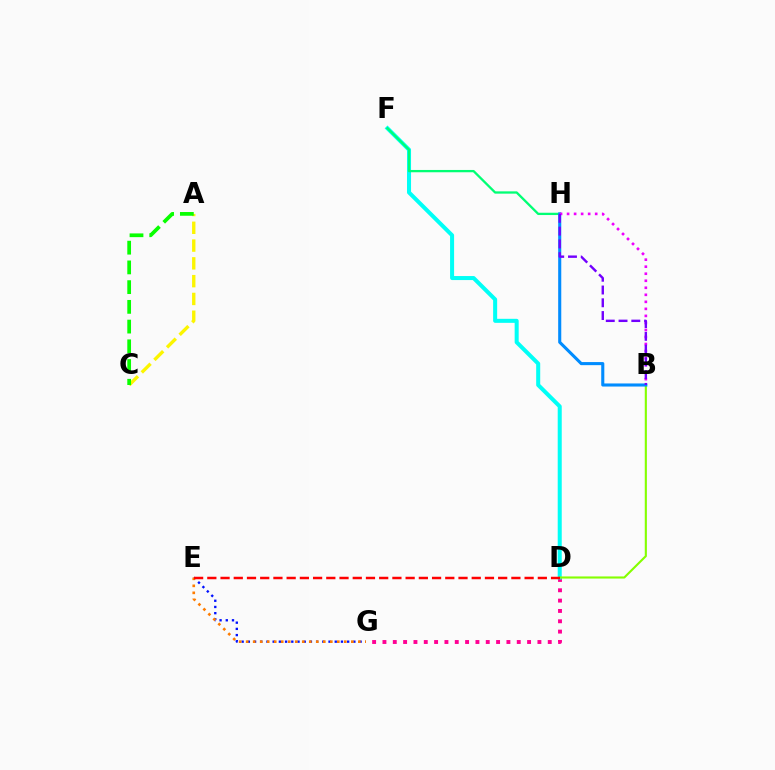{('E', 'G'): [{'color': '#0010ff', 'line_style': 'dotted', 'thickness': 1.69}, {'color': '#ff7c00', 'line_style': 'dotted', 'thickness': 1.9}], ('D', 'G'): [{'color': '#ff0094', 'line_style': 'dotted', 'thickness': 2.81}], ('A', 'C'): [{'color': '#fcf500', 'line_style': 'dashed', 'thickness': 2.42}, {'color': '#08ff00', 'line_style': 'dashed', 'thickness': 2.68}], ('D', 'F'): [{'color': '#00fff6', 'line_style': 'solid', 'thickness': 2.9}], ('F', 'H'): [{'color': '#00ff74', 'line_style': 'solid', 'thickness': 1.66}], ('B', 'D'): [{'color': '#84ff00', 'line_style': 'solid', 'thickness': 1.52}], ('B', 'H'): [{'color': '#008cff', 'line_style': 'solid', 'thickness': 2.22}, {'color': '#ee00ff', 'line_style': 'dotted', 'thickness': 1.91}, {'color': '#7200ff', 'line_style': 'dashed', 'thickness': 1.73}], ('D', 'E'): [{'color': '#ff0000', 'line_style': 'dashed', 'thickness': 1.8}]}